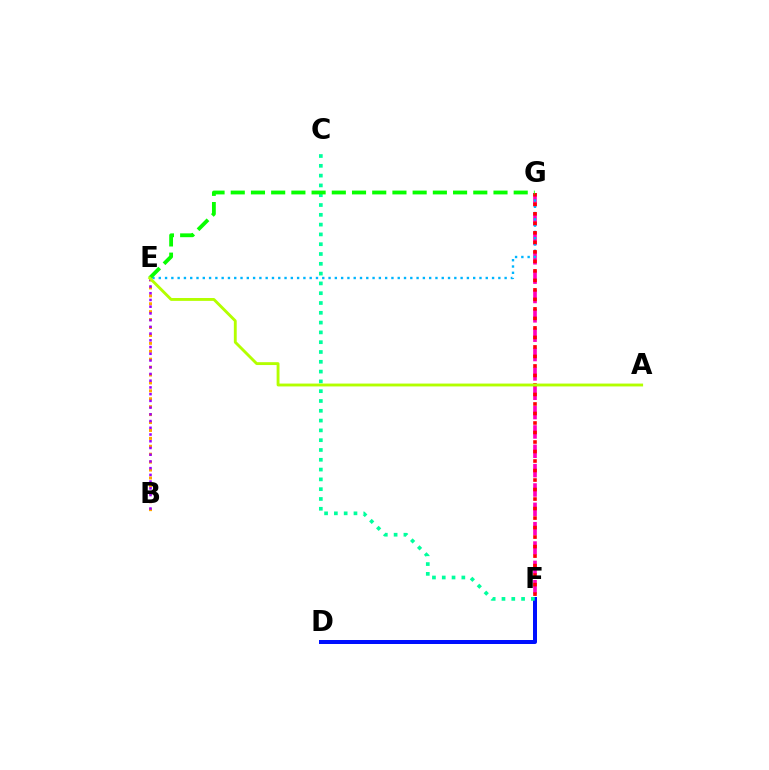{('D', 'F'): [{'color': '#0010ff', 'line_style': 'solid', 'thickness': 2.88}], ('B', 'E'): [{'color': '#ffa500', 'line_style': 'dotted', 'thickness': 2.15}, {'color': '#9b00ff', 'line_style': 'dotted', 'thickness': 1.83}], ('F', 'G'): [{'color': '#ff00bd', 'line_style': 'dashed', 'thickness': 2.63}, {'color': '#ff0000', 'line_style': 'dotted', 'thickness': 2.58}], ('E', 'G'): [{'color': '#00b5ff', 'line_style': 'dotted', 'thickness': 1.71}, {'color': '#08ff00', 'line_style': 'dashed', 'thickness': 2.75}], ('C', 'F'): [{'color': '#00ff9d', 'line_style': 'dotted', 'thickness': 2.66}], ('A', 'E'): [{'color': '#b3ff00', 'line_style': 'solid', 'thickness': 2.06}]}